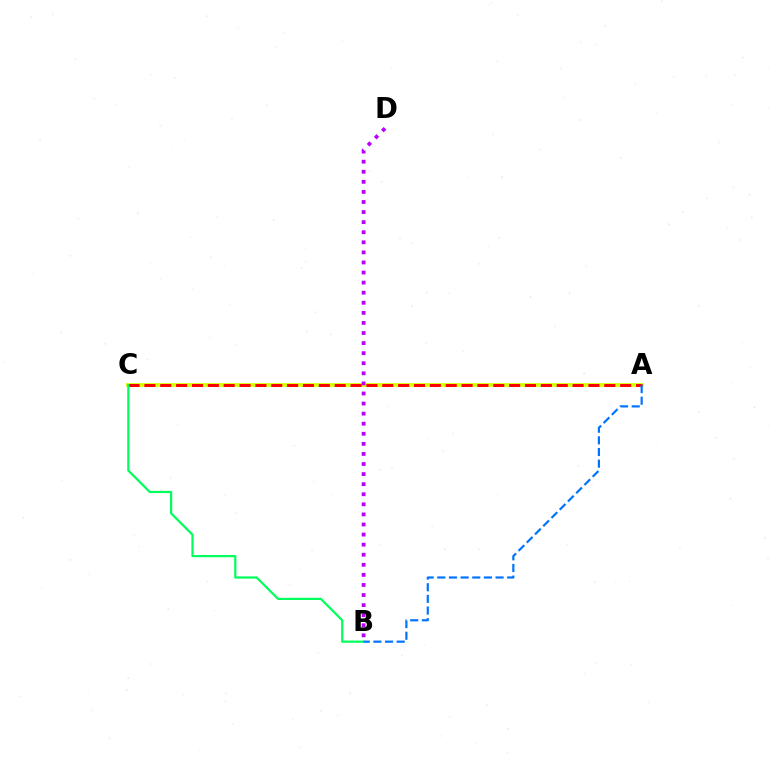{('A', 'C'): [{'color': '#d1ff00', 'line_style': 'solid', 'thickness': 2.69}, {'color': '#ff0000', 'line_style': 'dashed', 'thickness': 2.15}], ('B', 'C'): [{'color': '#00ff5c', 'line_style': 'solid', 'thickness': 1.6}], ('A', 'B'): [{'color': '#0074ff', 'line_style': 'dashed', 'thickness': 1.58}], ('B', 'D'): [{'color': '#b900ff', 'line_style': 'dotted', 'thickness': 2.74}]}